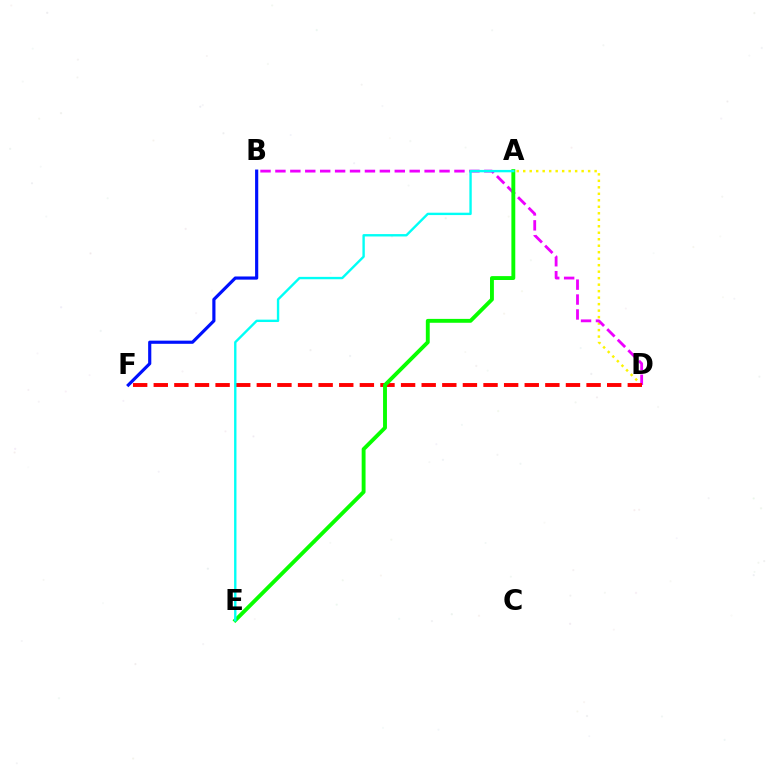{('A', 'D'): [{'color': '#fcf500', 'line_style': 'dotted', 'thickness': 1.76}], ('B', 'D'): [{'color': '#ee00ff', 'line_style': 'dashed', 'thickness': 2.03}], ('B', 'F'): [{'color': '#0010ff', 'line_style': 'solid', 'thickness': 2.28}], ('D', 'F'): [{'color': '#ff0000', 'line_style': 'dashed', 'thickness': 2.8}], ('A', 'E'): [{'color': '#08ff00', 'line_style': 'solid', 'thickness': 2.79}, {'color': '#00fff6', 'line_style': 'solid', 'thickness': 1.71}]}